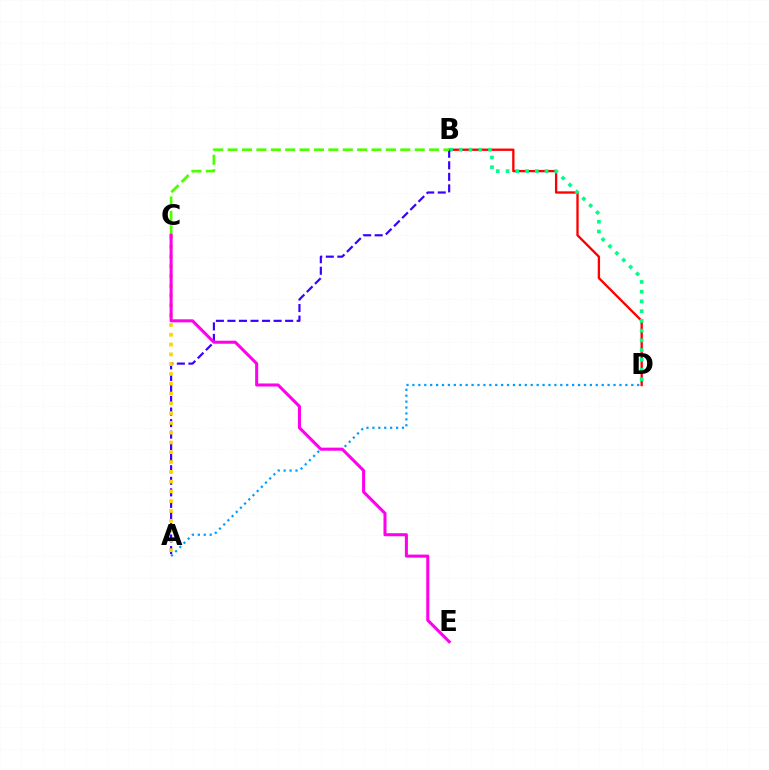{('B', 'D'): [{'color': '#ff0000', 'line_style': 'solid', 'thickness': 1.68}, {'color': '#00ff86', 'line_style': 'dotted', 'thickness': 2.65}], ('A', 'D'): [{'color': '#009eff', 'line_style': 'dotted', 'thickness': 1.61}], ('A', 'B'): [{'color': '#3700ff', 'line_style': 'dashed', 'thickness': 1.57}], ('A', 'C'): [{'color': '#ffd500', 'line_style': 'dotted', 'thickness': 2.66}], ('B', 'C'): [{'color': '#4fff00', 'line_style': 'dashed', 'thickness': 1.95}], ('C', 'E'): [{'color': '#ff00ed', 'line_style': 'solid', 'thickness': 2.19}]}